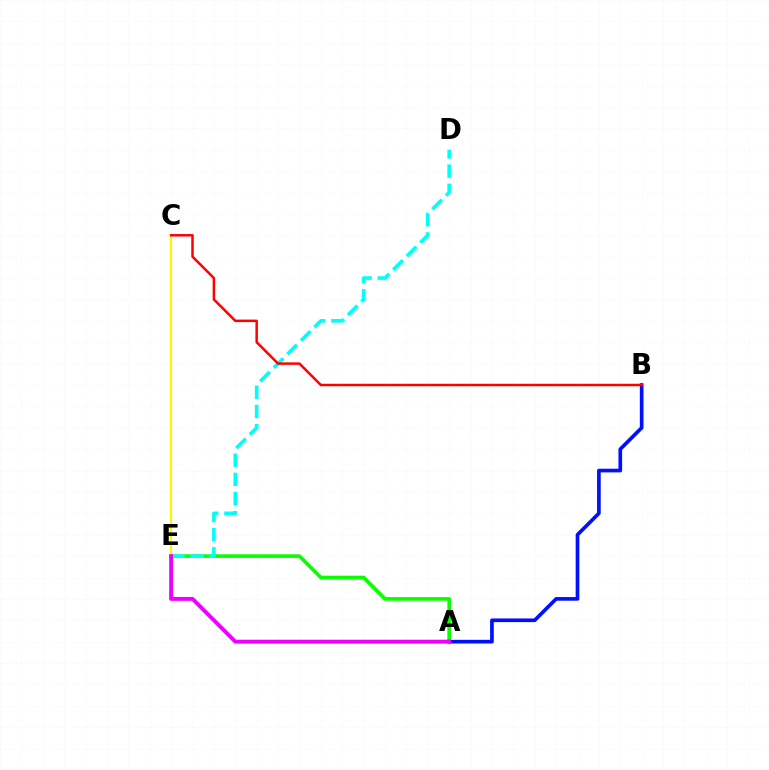{('A', 'E'): [{'color': '#08ff00', 'line_style': 'solid', 'thickness': 2.61}, {'color': '#ee00ff', 'line_style': 'solid', 'thickness': 2.81}], ('D', 'E'): [{'color': '#00fff6', 'line_style': 'dashed', 'thickness': 2.61}], ('A', 'B'): [{'color': '#0010ff', 'line_style': 'solid', 'thickness': 2.64}], ('C', 'E'): [{'color': '#fcf500', 'line_style': 'solid', 'thickness': 1.55}], ('B', 'C'): [{'color': '#ff0000', 'line_style': 'solid', 'thickness': 1.79}]}